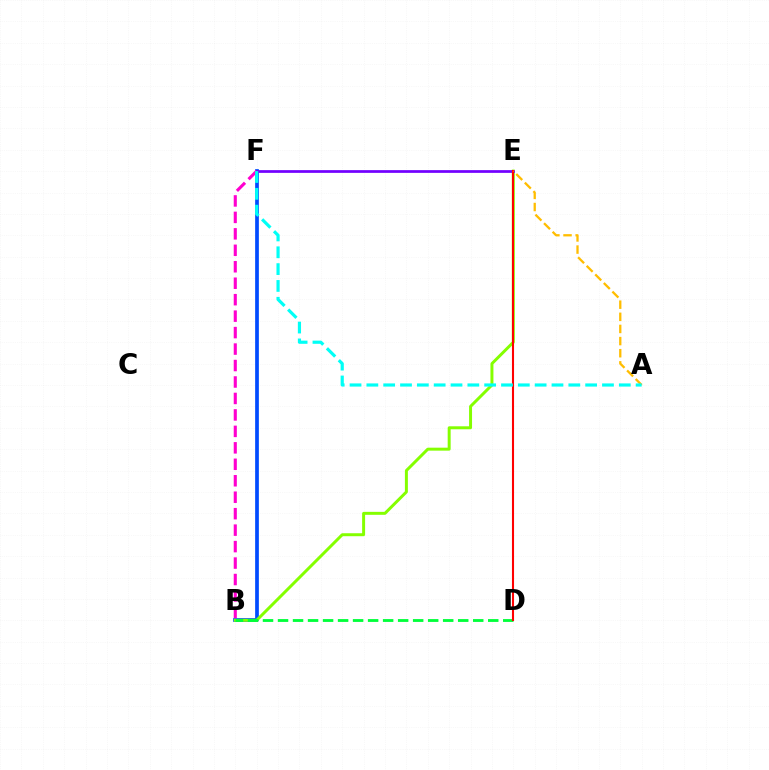{('B', 'F'): [{'color': '#004bff', 'line_style': 'solid', 'thickness': 2.67}, {'color': '#ff00cf', 'line_style': 'dashed', 'thickness': 2.24}], ('B', 'E'): [{'color': '#84ff00', 'line_style': 'solid', 'thickness': 2.14}], ('B', 'D'): [{'color': '#00ff39', 'line_style': 'dashed', 'thickness': 2.04}], ('E', 'F'): [{'color': '#7200ff', 'line_style': 'solid', 'thickness': 1.96}], ('D', 'E'): [{'color': '#ff0000', 'line_style': 'solid', 'thickness': 1.5}], ('A', 'E'): [{'color': '#ffbd00', 'line_style': 'dashed', 'thickness': 1.65}], ('A', 'F'): [{'color': '#00fff6', 'line_style': 'dashed', 'thickness': 2.29}]}